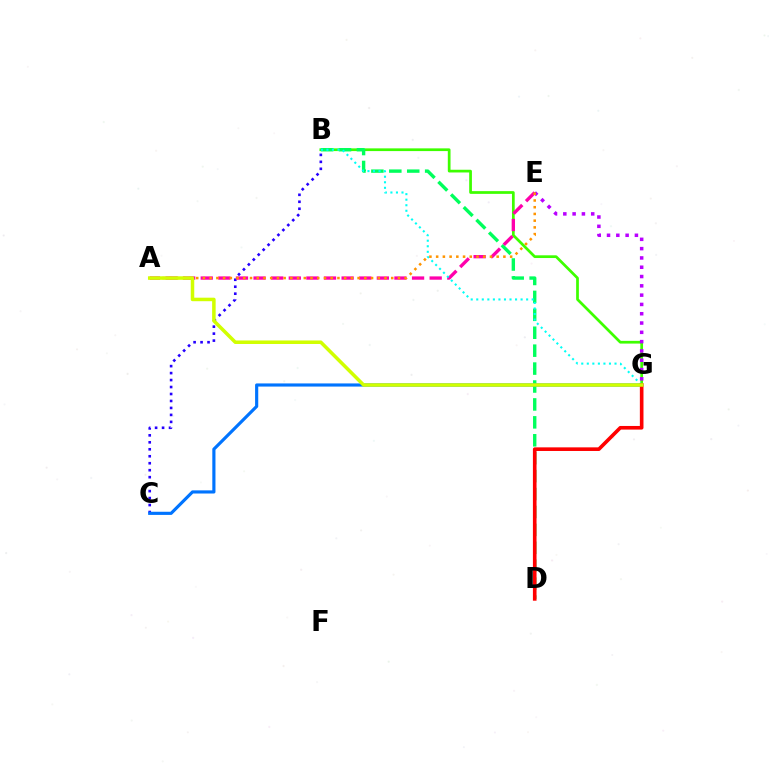{('B', 'G'): [{'color': '#3dff00', 'line_style': 'solid', 'thickness': 1.96}, {'color': '#00fff6', 'line_style': 'dotted', 'thickness': 1.51}], ('B', 'D'): [{'color': '#00ff5c', 'line_style': 'dashed', 'thickness': 2.43}], ('B', 'C'): [{'color': '#2500ff', 'line_style': 'dotted', 'thickness': 1.89}], ('E', 'G'): [{'color': '#b900ff', 'line_style': 'dotted', 'thickness': 2.53}], ('A', 'E'): [{'color': '#ff00ac', 'line_style': 'dashed', 'thickness': 2.39}, {'color': '#ff9400', 'line_style': 'dotted', 'thickness': 1.83}], ('C', 'G'): [{'color': '#0074ff', 'line_style': 'solid', 'thickness': 2.27}], ('D', 'G'): [{'color': '#ff0000', 'line_style': 'solid', 'thickness': 2.61}], ('A', 'G'): [{'color': '#d1ff00', 'line_style': 'solid', 'thickness': 2.53}]}